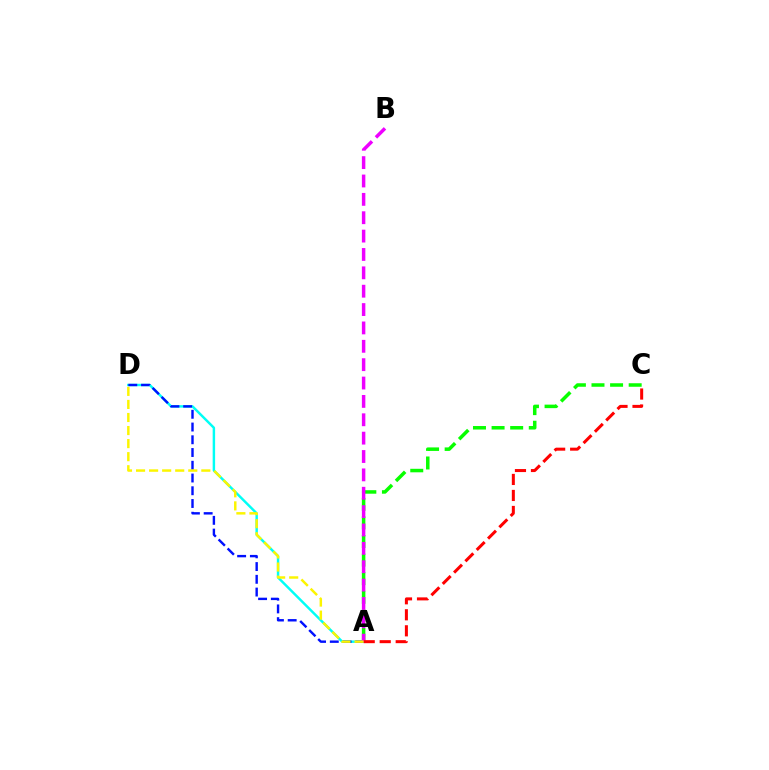{('A', 'D'): [{'color': '#00fff6', 'line_style': 'solid', 'thickness': 1.76}, {'color': '#0010ff', 'line_style': 'dashed', 'thickness': 1.73}, {'color': '#fcf500', 'line_style': 'dashed', 'thickness': 1.77}], ('A', 'C'): [{'color': '#08ff00', 'line_style': 'dashed', 'thickness': 2.53}, {'color': '#ff0000', 'line_style': 'dashed', 'thickness': 2.18}], ('A', 'B'): [{'color': '#ee00ff', 'line_style': 'dashed', 'thickness': 2.5}]}